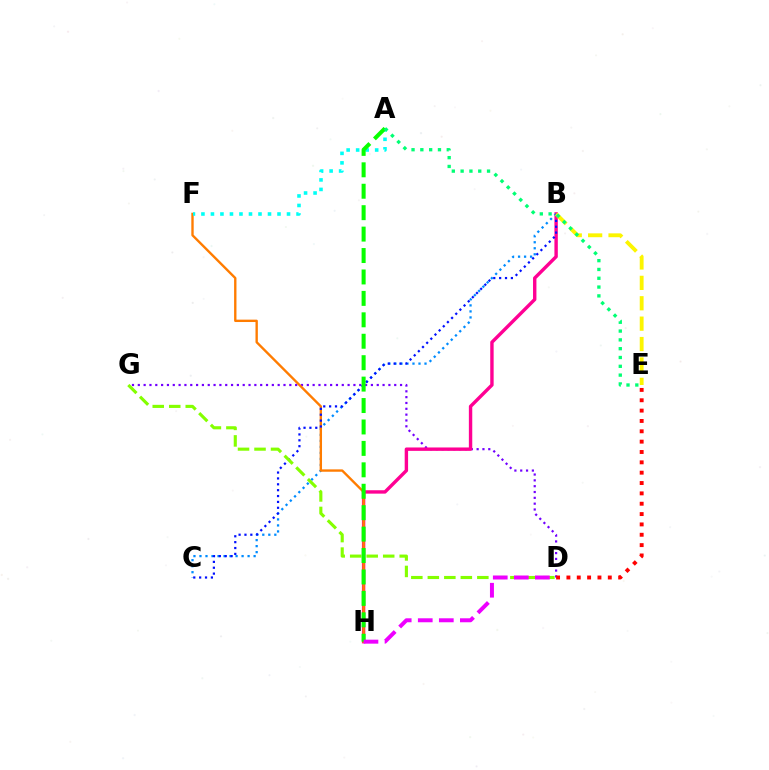{('D', 'G'): [{'color': '#7200ff', 'line_style': 'dotted', 'thickness': 1.58}, {'color': '#84ff00', 'line_style': 'dashed', 'thickness': 2.24}], ('B', 'H'): [{'color': '#ff0094', 'line_style': 'solid', 'thickness': 2.44}], ('B', 'C'): [{'color': '#008cff', 'line_style': 'dotted', 'thickness': 1.63}, {'color': '#0010ff', 'line_style': 'dotted', 'thickness': 1.6}], ('F', 'H'): [{'color': '#ff7c00', 'line_style': 'solid', 'thickness': 1.71}], ('A', 'F'): [{'color': '#00fff6', 'line_style': 'dotted', 'thickness': 2.58}], ('D', 'E'): [{'color': '#ff0000', 'line_style': 'dotted', 'thickness': 2.81}], ('B', 'E'): [{'color': '#fcf500', 'line_style': 'dashed', 'thickness': 2.77}], ('A', 'H'): [{'color': '#08ff00', 'line_style': 'dashed', 'thickness': 2.91}], ('D', 'H'): [{'color': '#ee00ff', 'line_style': 'dashed', 'thickness': 2.86}], ('A', 'E'): [{'color': '#00ff74', 'line_style': 'dotted', 'thickness': 2.39}]}